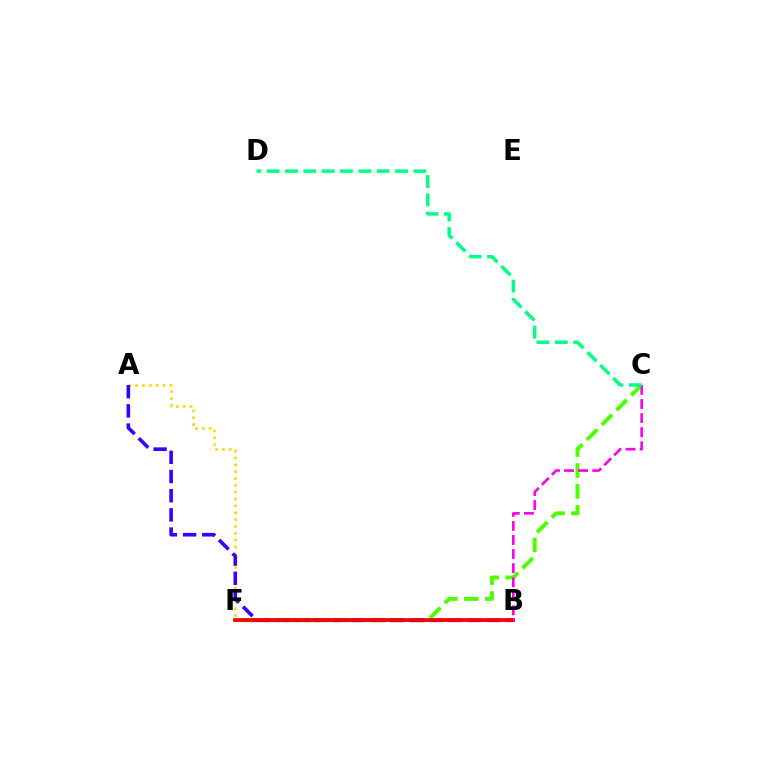{('A', 'F'): [{'color': '#ffd500', 'line_style': 'dotted', 'thickness': 1.86}], ('C', 'F'): [{'color': '#4fff00', 'line_style': 'dashed', 'thickness': 2.85}], ('B', 'F'): [{'color': '#009eff', 'line_style': 'solid', 'thickness': 2.2}, {'color': '#ff0000', 'line_style': 'solid', 'thickness': 2.67}], ('A', 'B'): [{'color': '#3700ff', 'line_style': 'dashed', 'thickness': 2.61}], ('B', 'C'): [{'color': '#ff00ed', 'line_style': 'dashed', 'thickness': 1.91}], ('C', 'D'): [{'color': '#00ff86', 'line_style': 'dashed', 'thickness': 2.49}]}